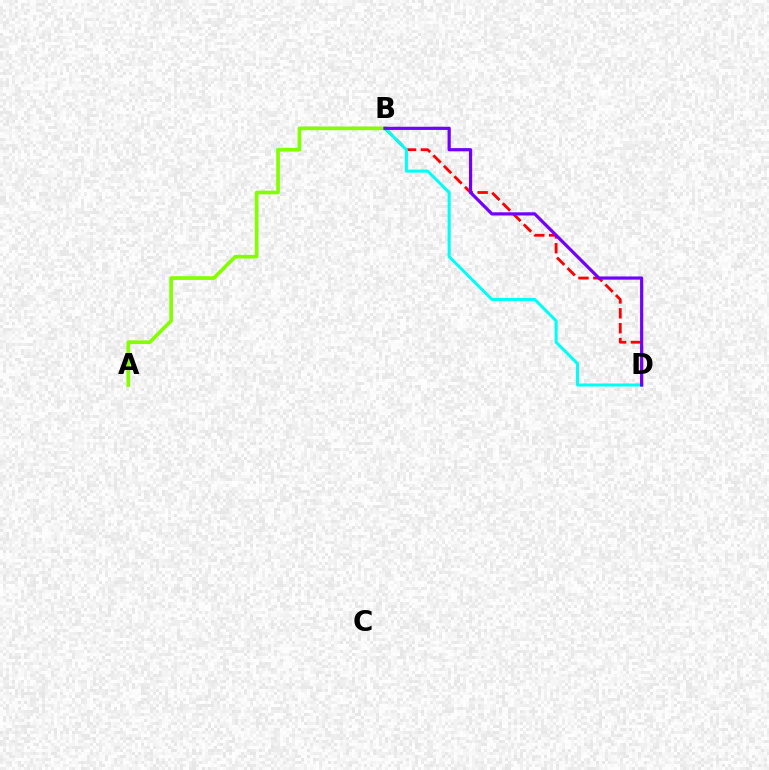{('B', 'D'): [{'color': '#ff0000', 'line_style': 'dashed', 'thickness': 2.02}, {'color': '#00fff6', 'line_style': 'solid', 'thickness': 2.19}, {'color': '#7200ff', 'line_style': 'solid', 'thickness': 2.31}], ('A', 'B'): [{'color': '#84ff00', 'line_style': 'solid', 'thickness': 2.65}]}